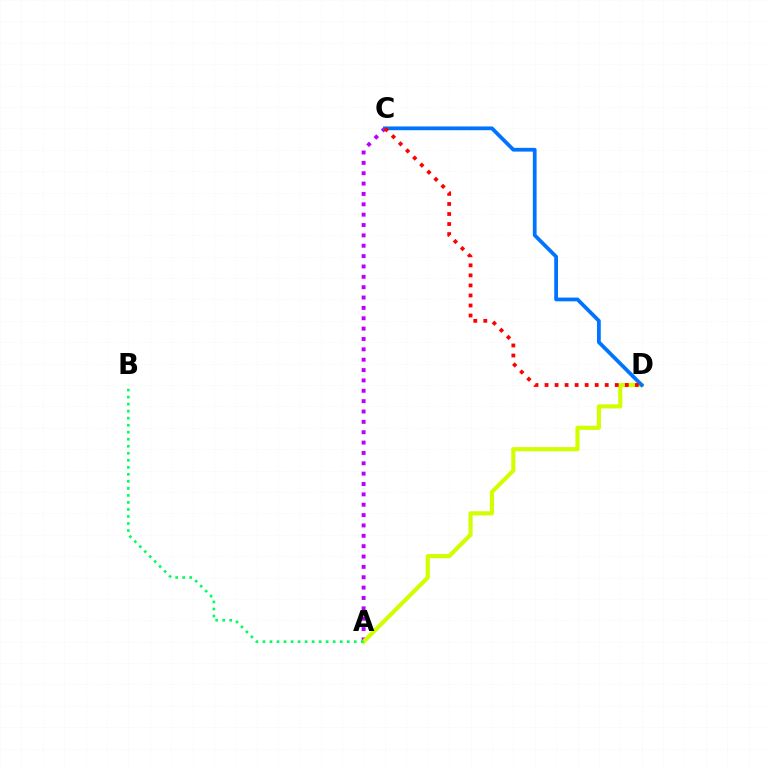{('A', 'C'): [{'color': '#b900ff', 'line_style': 'dotted', 'thickness': 2.81}], ('A', 'D'): [{'color': '#d1ff00', 'line_style': 'solid', 'thickness': 2.98}], ('C', 'D'): [{'color': '#0074ff', 'line_style': 'solid', 'thickness': 2.71}, {'color': '#ff0000', 'line_style': 'dotted', 'thickness': 2.73}], ('A', 'B'): [{'color': '#00ff5c', 'line_style': 'dotted', 'thickness': 1.91}]}